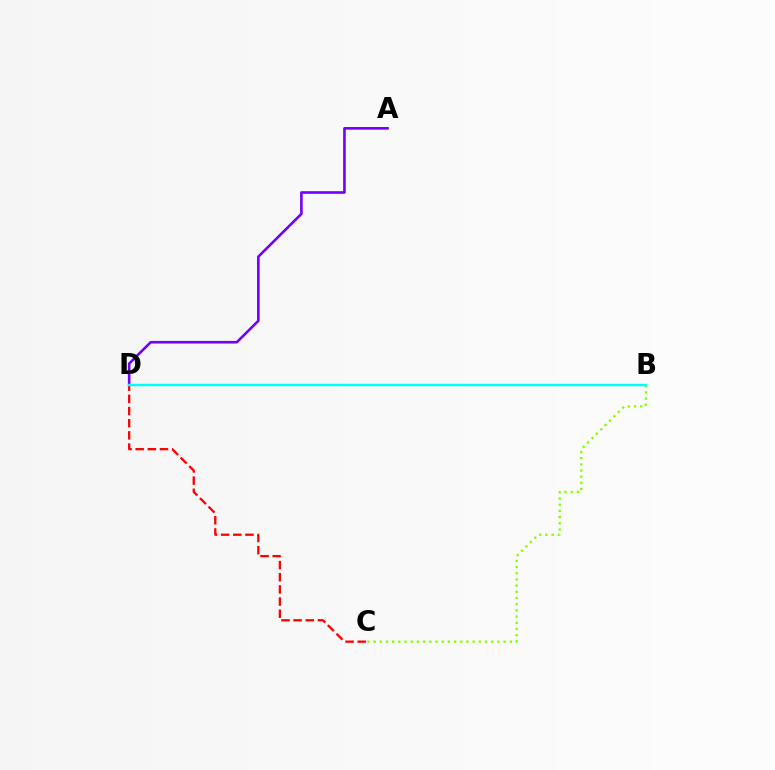{('B', 'C'): [{'color': '#84ff00', 'line_style': 'dotted', 'thickness': 1.68}], ('A', 'D'): [{'color': '#7200ff', 'line_style': 'solid', 'thickness': 1.88}], ('C', 'D'): [{'color': '#ff0000', 'line_style': 'dashed', 'thickness': 1.65}], ('B', 'D'): [{'color': '#00fff6', 'line_style': 'solid', 'thickness': 1.77}]}